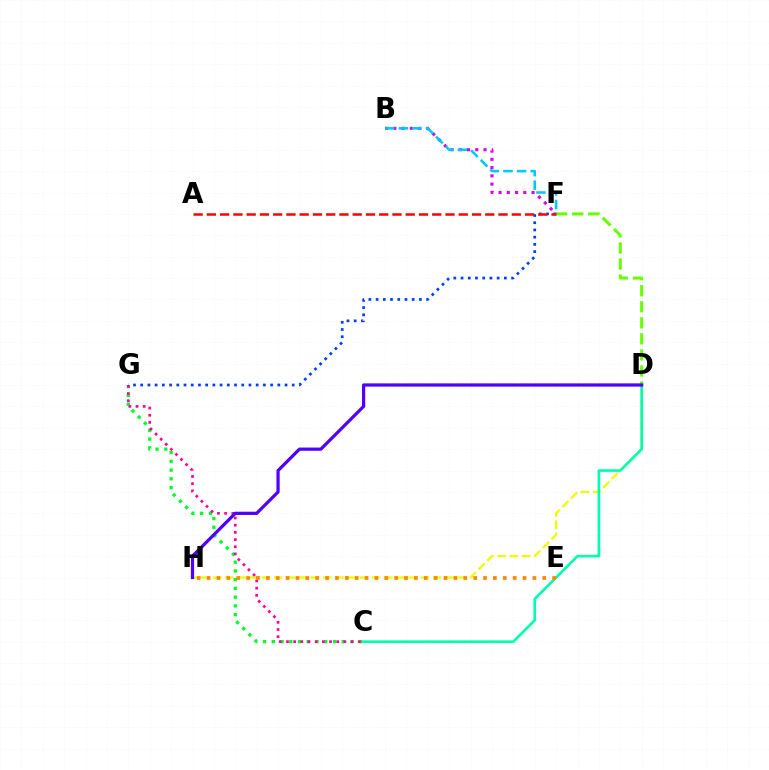{('F', 'G'): [{'color': '#003fff', 'line_style': 'dotted', 'thickness': 1.96}], ('D', 'H'): [{'color': '#eeff00', 'line_style': 'dashed', 'thickness': 1.66}, {'color': '#4f00ff', 'line_style': 'solid', 'thickness': 2.32}], ('C', 'G'): [{'color': '#00ff27', 'line_style': 'dotted', 'thickness': 2.38}, {'color': '#ff00a0', 'line_style': 'dotted', 'thickness': 1.95}], ('B', 'F'): [{'color': '#d600ff', 'line_style': 'dotted', 'thickness': 2.24}, {'color': '#00c7ff', 'line_style': 'dashed', 'thickness': 1.85}], ('D', 'F'): [{'color': '#66ff00', 'line_style': 'dashed', 'thickness': 2.18}], ('C', 'D'): [{'color': '#00ffaf', 'line_style': 'solid', 'thickness': 1.92}], ('E', 'H'): [{'color': '#ff8800', 'line_style': 'dotted', 'thickness': 2.68}], ('A', 'F'): [{'color': '#ff0000', 'line_style': 'dashed', 'thickness': 1.8}]}